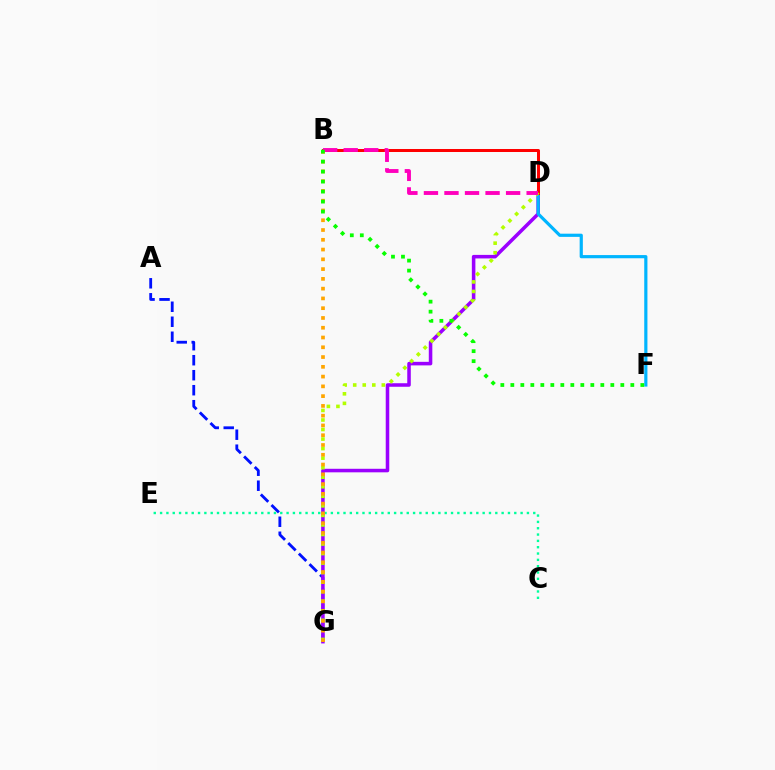{('A', 'G'): [{'color': '#0010ff', 'line_style': 'dashed', 'thickness': 2.04}], ('C', 'E'): [{'color': '#00ff9d', 'line_style': 'dotted', 'thickness': 1.72}], ('D', 'G'): [{'color': '#9b00ff', 'line_style': 'solid', 'thickness': 2.55}, {'color': '#b3ff00', 'line_style': 'dotted', 'thickness': 2.59}], ('D', 'F'): [{'color': '#00b5ff', 'line_style': 'solid', 'thickness': 2.29}], ('B', 'D'): [{'color': '#ff0000', 'line_style': 'solid', 'thickness': 2.17}, {'color': '#ff00bd', 'line_style': 'dashed', 'thickness': 2.79}], ('B', 'G'): [{'color': '#ffa500', 'line_style': 'dotted', 'thickness': 2.65}], ('B', 'F'): [{'color': '#08ff00', 'line_style': 'dotted', 'thickness': 2.72}]}